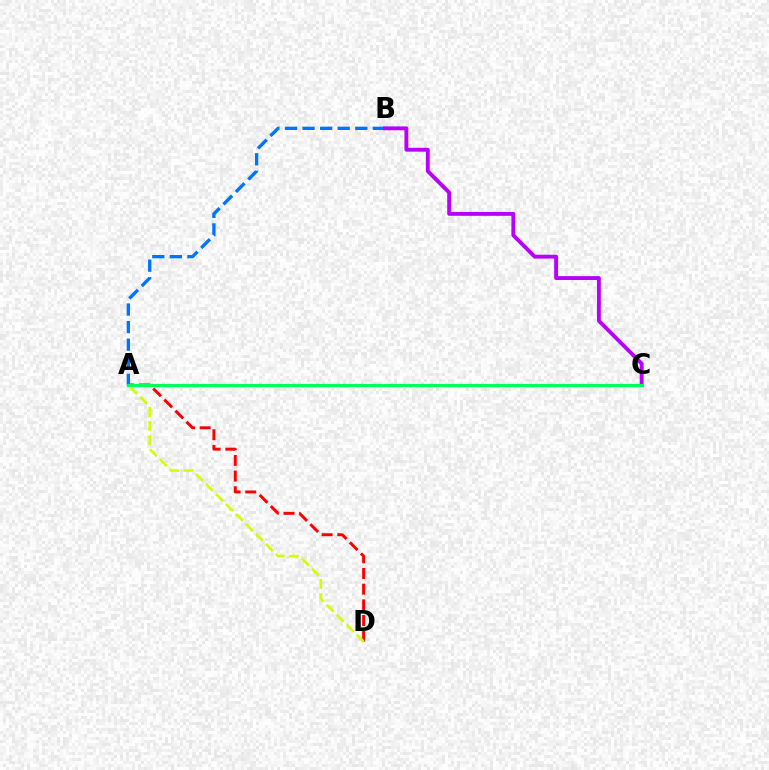{('A', 'D'): [{'color': '#ff0000', 'line_style': 'dashed', 'thickness': 2.13}, {'color': '#d1ff00', 'line_style': 'dashed', 'thickness': 1.92}], ('A', 'B'): [{'color': '#0074ff', 'line_style': 'dashed', 'thickness': 2.39}], ('B', 'C'): [{'color': '#b900ff', 'line_style': 'solid', 'thickness': 2.79}], ('A', 'C'): [{'color': '#00ff5c', 'line_style': 'solid', 'thickness': 2.28}]}